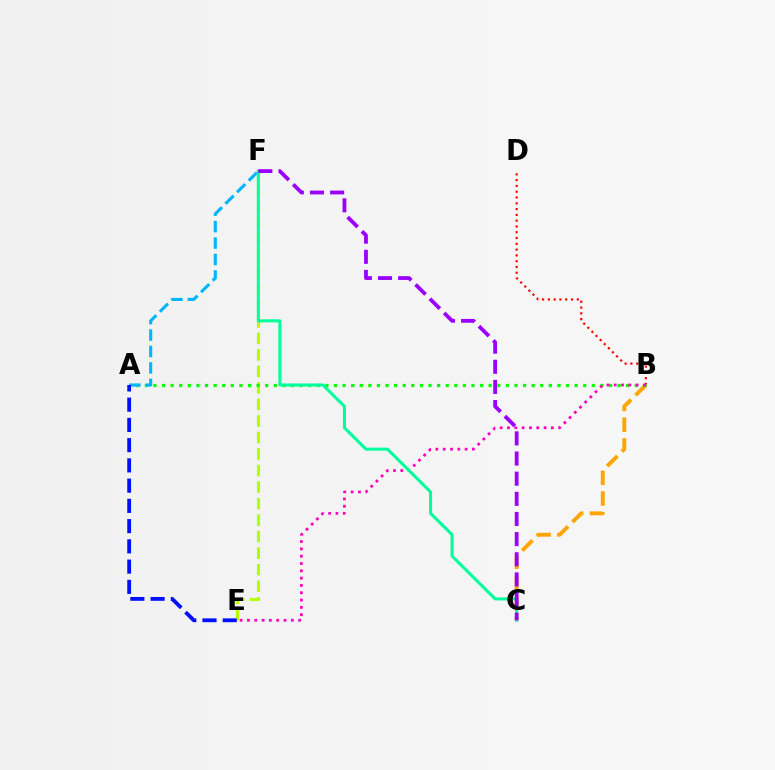{('E', 'F'): [{'color': '#b3ff00', 'line_style': 'dashed', 'thickness': 2.24}], ('B', 'D'): [{'color': '#ff0000', 'line_style': 'dotted', 'thickness': 1.57}], ('B', 'C'): [{'color': '#ffa500', 'line_style': 'dashed', 'thickness': 2.81}], ('A', 'B'): [{'color': '#08ff00', 'line_style': 'dotted', 'thickness': 2.34}], ('A', 'F'): [{'color': '#00b5ff', 'line_style': 'dashed', 'thickness': 2.23}], ('B', 'E'): [{'color': '#ff00bd', 'line_style': 'dotted', 'thickness': 1.99}], ('A', 'E'): [{'color': '#0010ff', 'line_style': 'dashed', 'thickness': 2.75}], ('C', 'F'): [{'color': '#00ff9d', 'line_style': 'solid', 'thickness': 2.2}, {'color': '#9b00ff', 'line_style': 'dashed', 'thickness': 2.74}]}